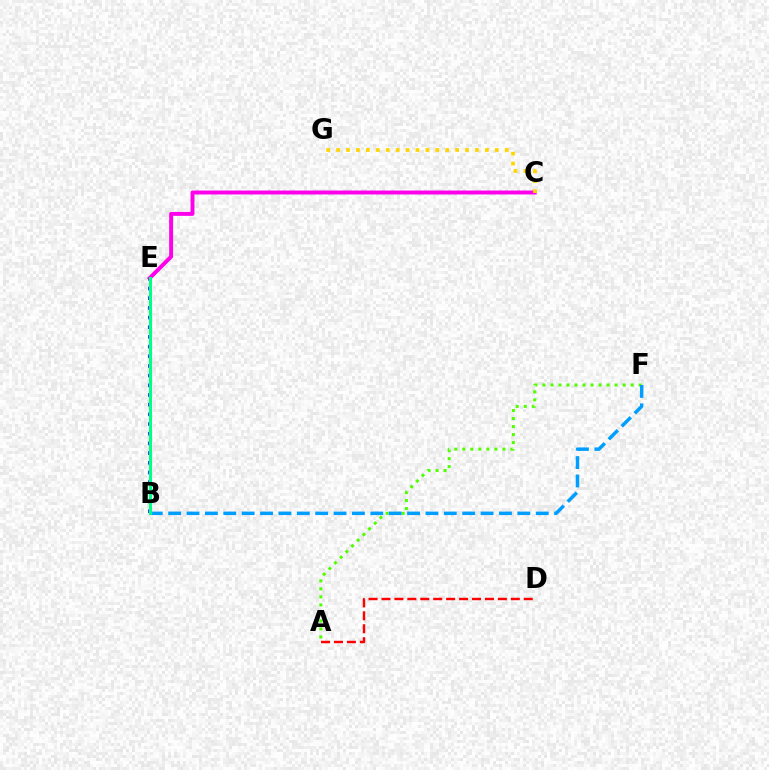{('B', 'E'): [{'color': '#3700ff', 'line_style': 'dotted', 'thickness': 2.63}, {'color': '#00ff86', 'line_style': 'solid', 'thickness': 2.19}], ('C', 'E'): [{'color': '#ff00ed', 'line_style': 'solid', 'thickness': 2.84}], ('A', 'D'): [{'color': '#ff0000', 'line_style': 'dashed', 'thickness': 1.76}], ('A', 'F'): [{'color': '#4fff00', 'line_style': 'dotted', 'thickness': 2.18}], ('B', 'F'): [{'color': '#009eff', 'line_style': 'dashed', 'thickness': 2.5}], ('C', 'G'): [{'color': '#ffd500', 'line_style': 'dotted', 'thickness': 2.69}]}